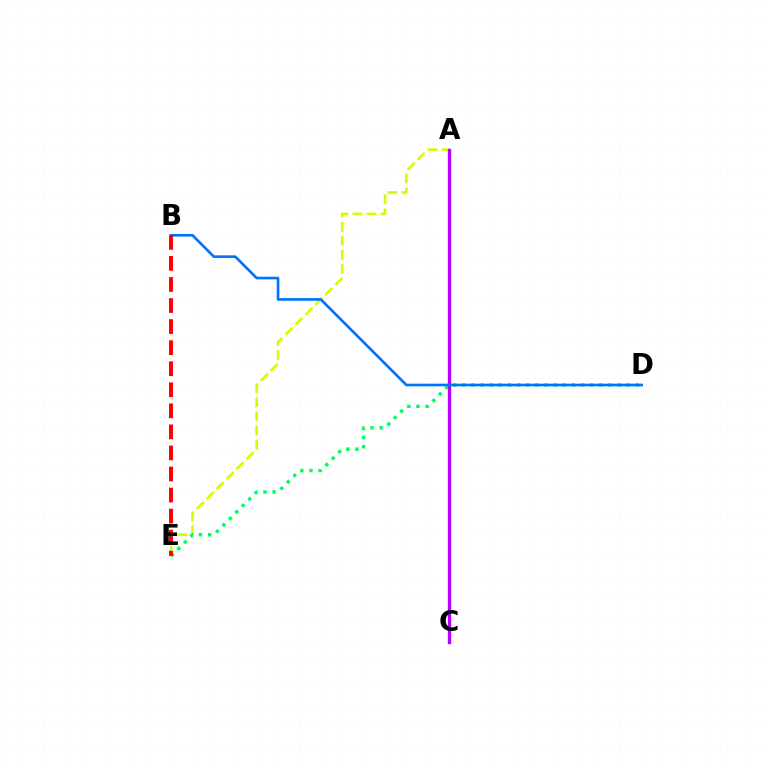{('A', 'E'): [{'color': '#d1ff00', 'line_style': 'dashed', 'thickness': 1.91}], ('D', 'E'): [{'color': '#00ff5c', 'line_style': 'dotted', 'thickness': 2.48}], ('A', 'C'): [{'color': '#b900ff', 'line_style': 'solid', 'thickness': 2.41}], ('B', 'D'): [{'color': '#0074ff', 'line_style': 'solid', 'thickness': 1.92}], ('B', 'E'): [{'color': '#ff0000', 'line_style': 'dashed', 'thickness': 2.86}]}